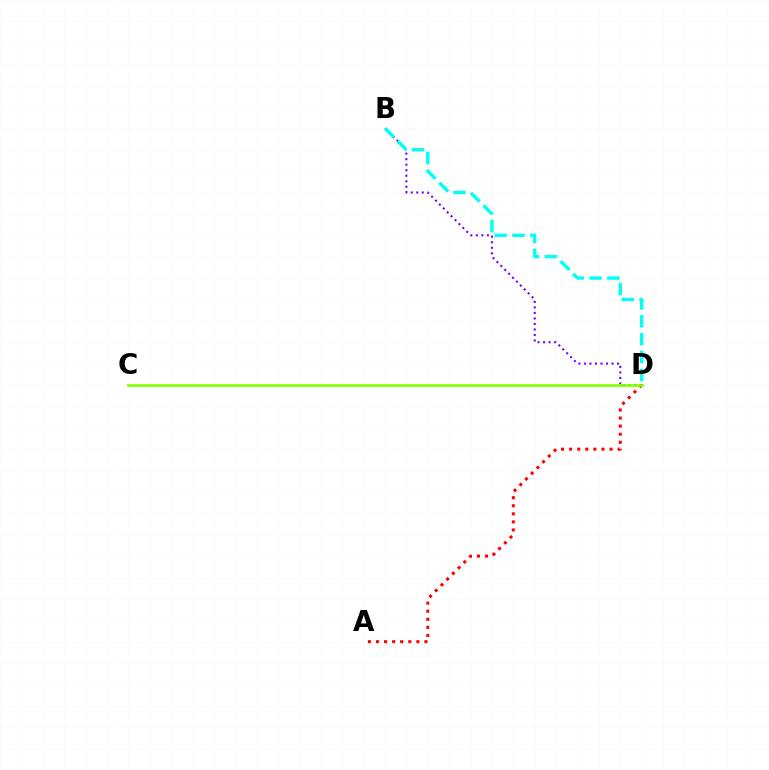{('A', 'D'): [{'color': '#ff0000', 'line_style': 'dotted', 'thickness': 2.19}], ('B', 'D'): [{'color': '#7200ff', 'line_style': 'dotted', 'thickness': 1.5}, {'color': '#00fff6', 'line_style': 'dashed', 'thickness': 2.43}], ('C', 'D'): [{'color': '#84ff00', 'line_style': 'solid', 'thickness': 1.93}]}